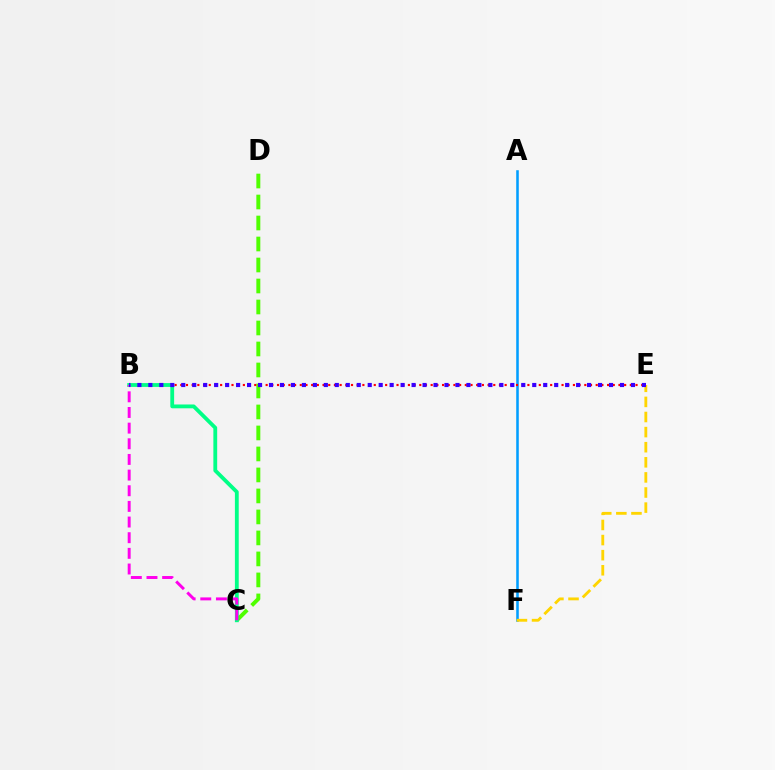{('C', 'D'): [{'color': '#4fff00', 'line_style': 'dashed', 'thickness': 2.85}], ('A', 'F'): [{'color': '#009eff', 'line_style': 'solid', 'thickness': 1.84}], ('B', 'E'): [{'color': '#ff0000', 'line_style': 'dotted', 'thickness': 1.55}, {'color': '#3700ff', 'line_style': 'dotted', 'thickness': 2.98}], ('E', 'F'): [{'color': '#ffd500', 'line_style': 'dashed', 'thickness': 2.05}], ('B', 'C'): [{'color': '#00ff86', 'line_style': 'solid', 'thickness': 2.75}, {'color': '#ff00ed', 'line_style': 'dashed', 'thickness': 2.13}]}